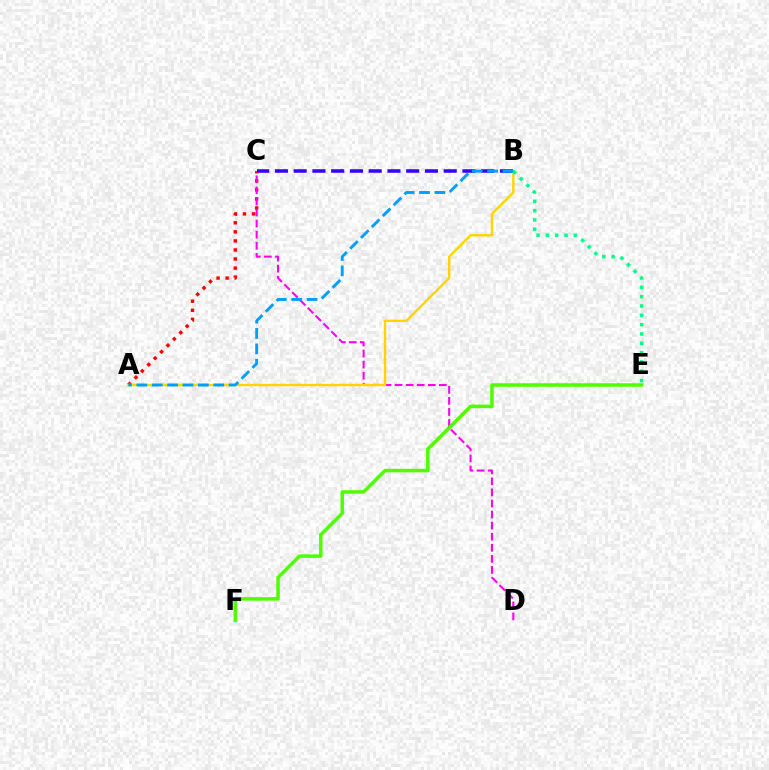{('A', 'C'): [{'color': '#ff0000', 'line_style': 'dotted', 'thickness': 2.46}], ('C', 'D'): [{'color': '#ff00ed', 'line_style': 'dashed', 'thickness': 1.5}], ('B', 'C'): [{'color': '#3700ff', 'line_style': 'dashed', 'thickness': 2.55}], ('A', 'B'): [{'color': '#ffd500', 'line_style': 'solid', 'thickness': 1.74}, {'color': '#009eff', 'line_style': 'dashed', 'thickness': 2.09}], ('E', 'F'): [{'color': '#4fff00', 'line_style': 'solid', 'thickness': 2.53}], ('B', 'E'): [{'color': '#00ff86', 'line_style': 'dotted', 'thickness': 2.53}]}